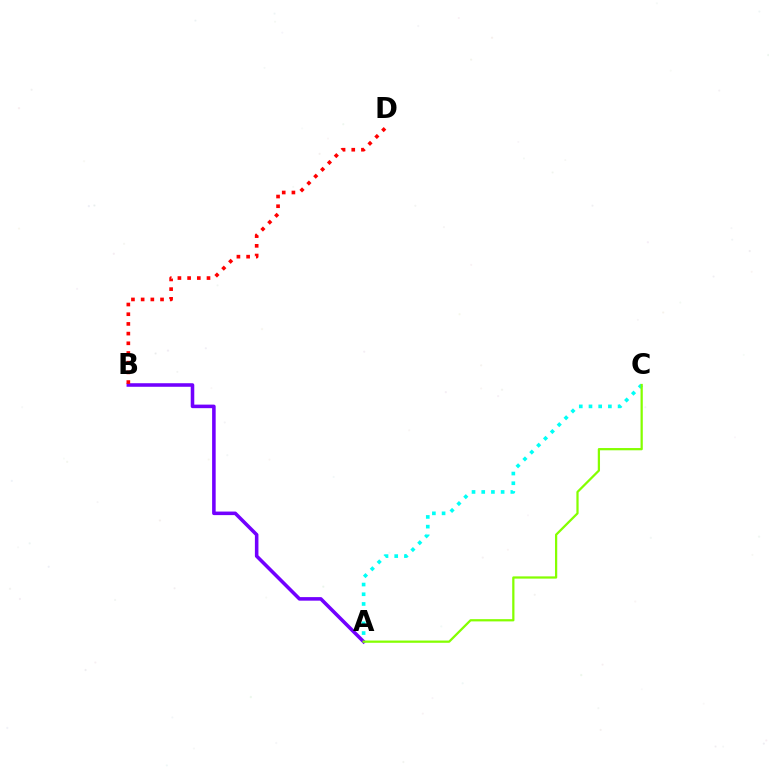{('A', 'C'): [{'color': '#00fff6', 'line_style': 'dotted', 'thickness': 2.64}, {'color': '#84ff00', 'line_style': 'solid', 'thickness': 1.62}], ('A', 'B'): [{'color': '#7200ff', 'line_style': 'solid', 'thickness': 2.56}], ('B', 'D'): [{'color': '#ff0000', 'line_style': 'dotted', 'thickness': 2.63}]}